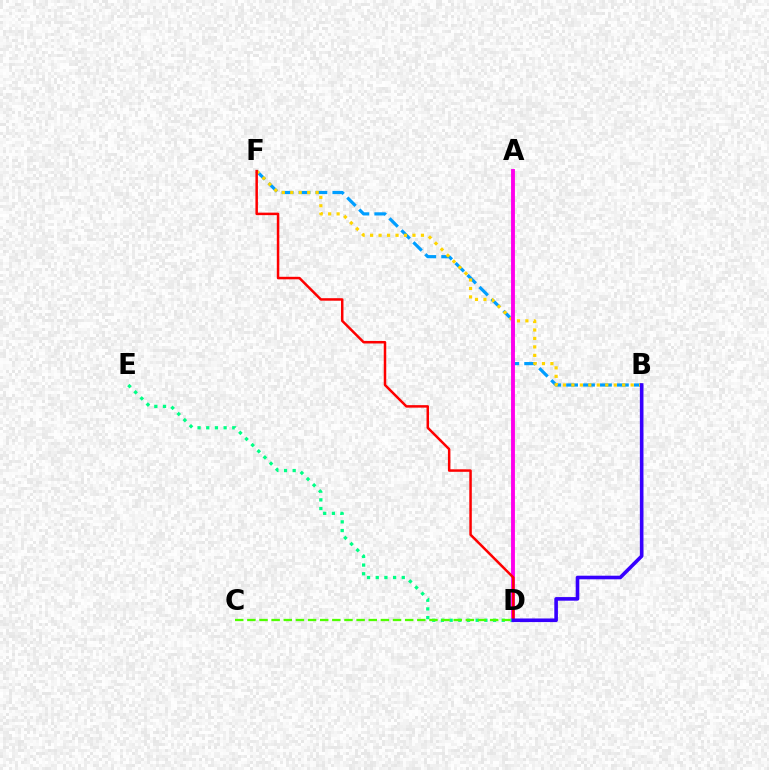{('B', 'F'): [{'color': '#009eff', 'line_style': 'dashed', 'thickness': 2.3}, {'color': '#ffd500', 'line_style': 'dotted', 'thickness': 2.3}], ('A', 'D'): [{'color': '#ff00ed', 'line_style': 'solid', 'thickness': 2.79}], ('D', 'E'): [{'color': '#00ff86', 'line_style': 'dotted', 'thickness': 2.36}], ('D', 'F'): [{'color': '#ff0000', 'line_style': 'solid', 'thickness': 1.8}], ('C', 'D'): [{'color': '#4fff00', 'line_style': 'dashed', 'thickness': 1.65}], ('B', 'D'): [{'color': '#3700ff', 'line_style': 'solid', 'thickness': 2.6}]}